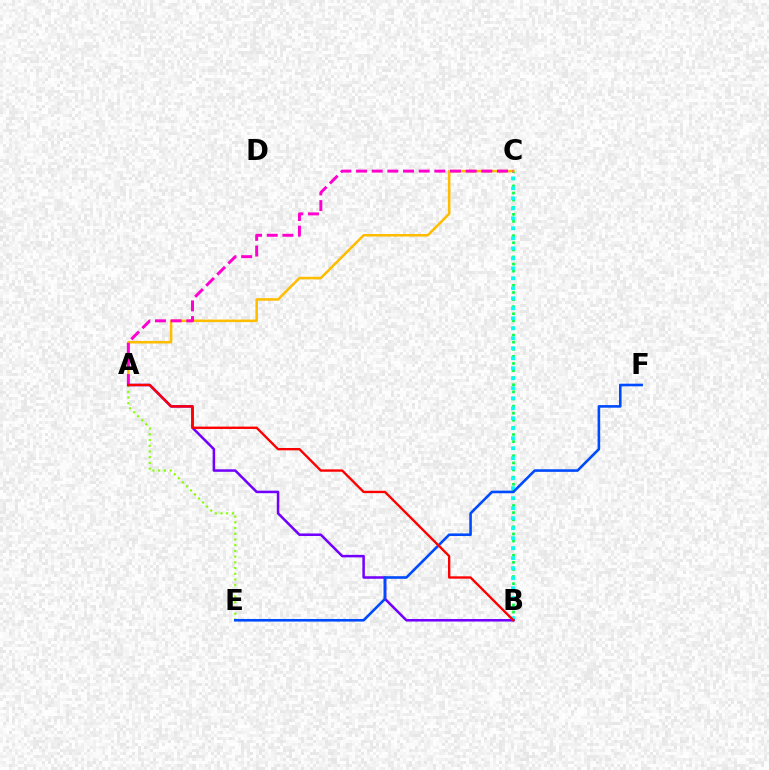{('B', 'C'): [{'color': '#00ff39', 'line_style': 'dotted', 'thickness': 1.93}, {'color': '#00fff6', 'line_style': 'dotted', 'thickness': 2.72}], ('A', 'E'): [{'color': '#84ff00', 'line_style': 'dotted', 'thickness': 1.55}], ('A', 'C'): [{'color': '#ffbd00', 'line_style': 'solid', 'thickness': 1.82}, {'color': '#ff00cf', 'line_style': 'dashed', 'thickness': 2.13}], ('A', 'B'): [{'color': '#7200ff', 'line_style': 'solid', 'thickness': 1.81}, {'color': '#ff0000', 'line_style': 'solid', 'thickness': 1.7}], ('E', 'F'): [{'color': '#004bff', 'line_style': 'solid', 'thickness': 1.88}]}